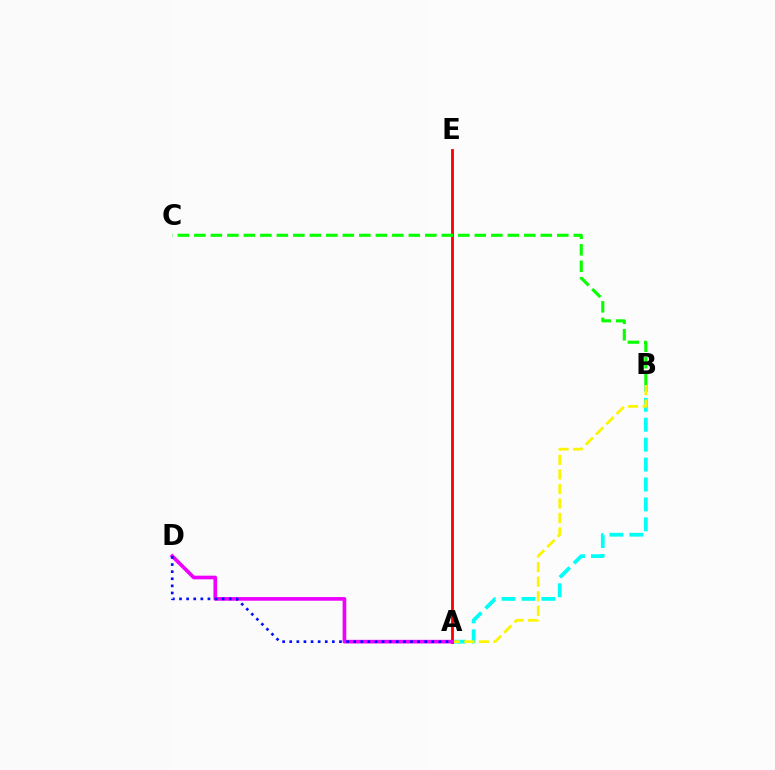{('A', 'B'): [{'color': '#00fff6', 'line_style': 'dashed', 'thickness': 2.71}, {'color': '#fcf500', 'line_style': 'dashed', 'thickness': 1.97}], ('A', 'E'): [{'color': '#ff0000', 'line_style': 'solid', 'thickness': 2.03}], ('A', 'D'): [{'color': '#ee00ff', 'line_style': 'solid', 'thickness': 2.64}, {'color': '#0010ff', 'line_style': 'dotted', 'thickness': 1.93}], ('B', 'C'): [{'color': '#08ff00', 'line_style': 'dashed', 'thickness': 2.24}]}